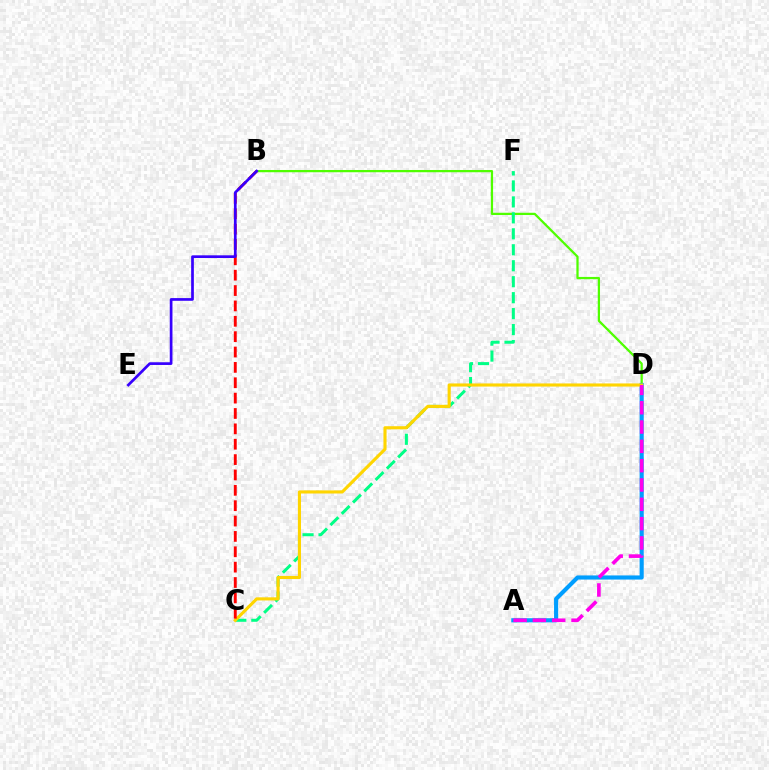{('B', 'D'): [{'color': '#4fff00', 'line_style': 'solid', 'thickness': 1.63}], ('A', 'D'): [{'color': '#009eff', 'line_style': 'solid', 'thickness': 2.97}, {'color': '#ff00ed', 'line_style': 'dashed', 'thickness': 2.62}], ('C', 'F'): [{'color': '#00ff86', 'line_style': 'dashed', 'thickness': 2.17}], ('C', 'D'): [{'color': '#ffd500', 'line_style': 'solid', 'thickness': 2.24}], ('B', 'C'): [{'color': '#ff0000', 'line_style': 'dashed', 'thickness': 2.09}], ('B', 'E'): [{'color': '#3700ff', 'line_style': 'solid', 'thickness': 1.95}]}